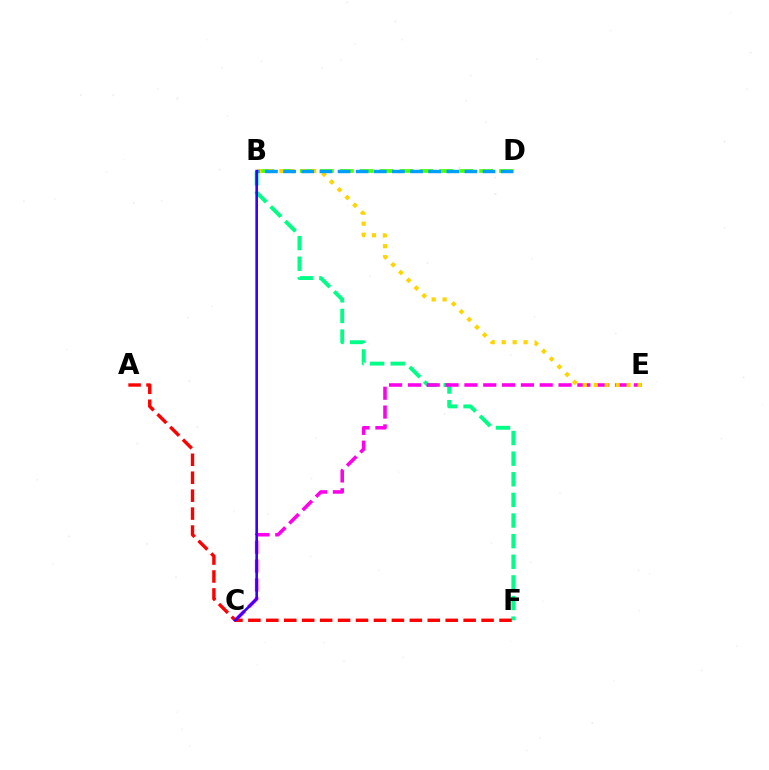{('B', 'F'): [{'color': '#00ff86', 'line_style': 'dashed', 'thickness': 2.8}], ('B', 'D'): [{'color': '#4fff00', 'line_style': 'dashed', 'thickness': 2.7}, {'color': '#009eff', 'line_style': 'dashed', 'thickness': 2.46}], ('C', 'E'): [{'color': '#ff00ed', 'line_style': 'dashed', 'thickness': 2.56}], ('A', 'F'): [{'color': '#ff0000', 'line_style': 'dashed', 'thickness': 2.44}], ('B', 'E'): [{'color': '#ffd500', 'line_style': 'dotted', 'thickness': 2.98}], ('B', 'C'): [{'color': '#3700ff', 'line_style': 'solid', 'thickness': 1.9}]}